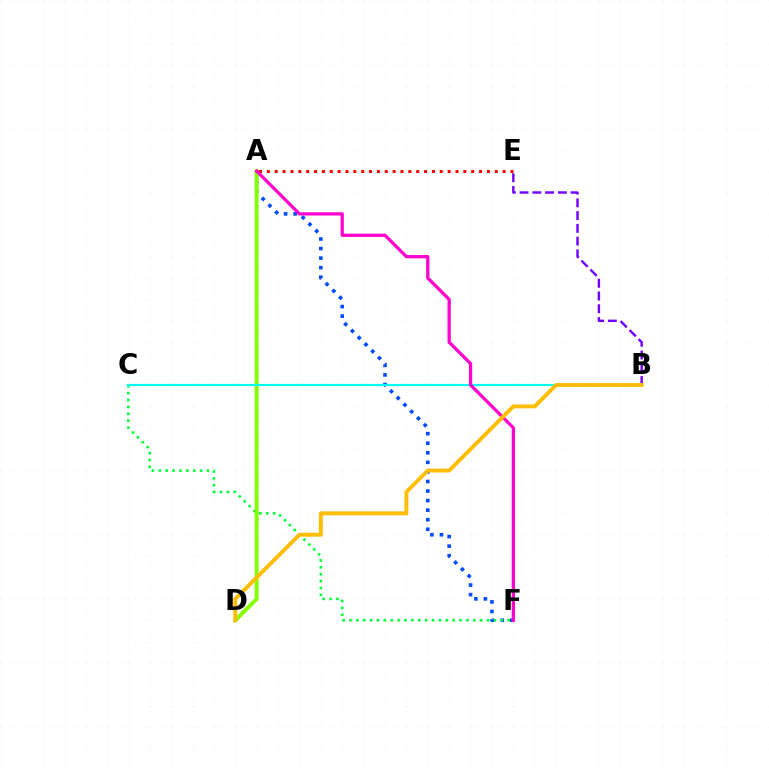{('A', 'F'): [{'color': '#004bff', 'line_style': 'dotted', 'thickness': 2.6}, {'color': '#ff00cf', 'line_style': 'solid', 'thickness': 2.34}], ('C', 'F'): [{'color': '#00ff39', 'line_style': 'dotted', 'thickness': 1.87}], ('A', 'E'): [{'color': '#ff0000', 'line_style': 'dotted', 'thickness': 2.14}], ('A', 'D'): [{'color': '#84ff00', 'line_style': 'solid', 'thickness': 2.85}], ('B', 'C'): [{'color': '#00fff6', 'line_style': 'solid', 'thickness': 1.58}], ('B', 'E'): [{'color': '#7200ff', 'line_style': 'dashed', 'thickness': 1.73}], ('B', 'D'): [{'color': '#ffbd00', 'line_style': 'solid', 'thickness': 2.82}]}